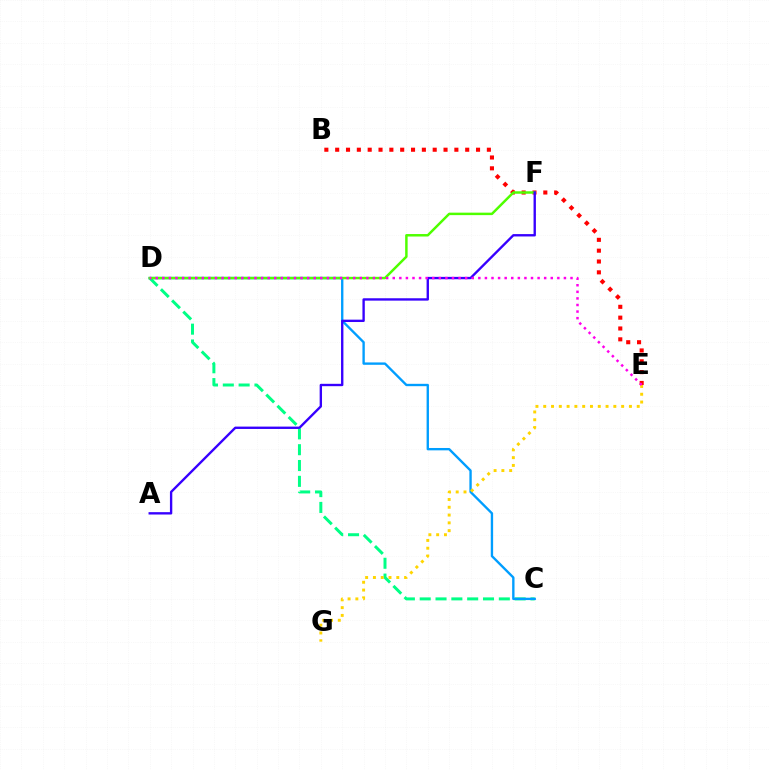{('C', 'D'): [{'color': '#00ff86', 'line_style': 'dashed', 'thickness': 2.15}, {'color': '#009eff', 'line_style': 'solid', 'thickness': 1.7}], ('B', 'E'): [{'color': '#ff0000', 'line_style': 'dotted', 'thickness': 2.94}], ('D', 'F'): [{'color': '#4fff00', 'line_style': 'solid', 'thickness': 1.78}], ('A', 'F'): [{'color': '#3700ff', 'line_style': 'solid', 'thickness': 1.7}], ('E', 'G'): [{'color': '#ffd500', 'line_style': 'dotted', 'thickness': 2.12}], ('D', 'E'): [{'color': '#ff00ed', 'line_style': 'dotted', 'thickness': 1.79}]}